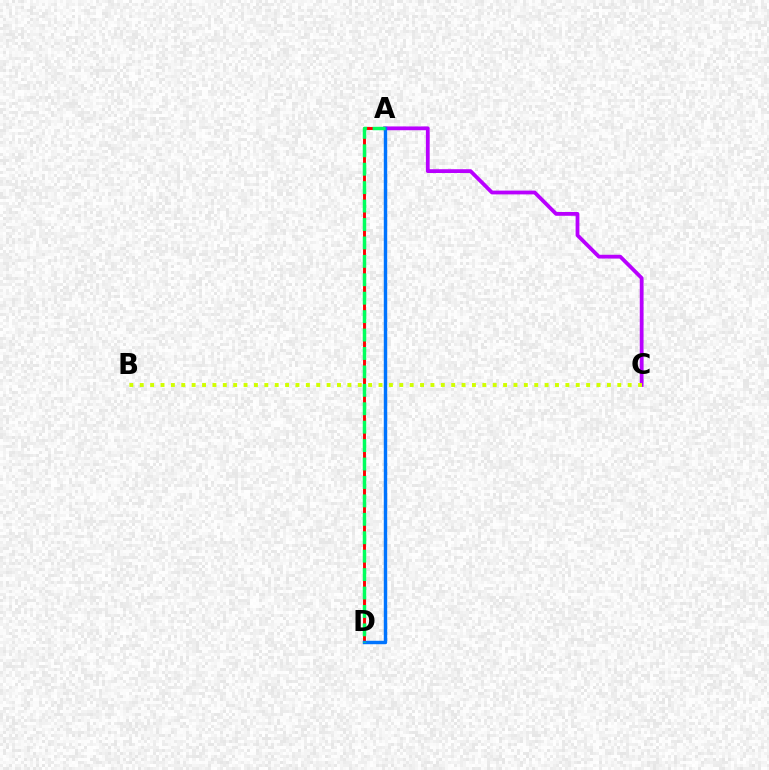{('A', 'C'): [{'color': '#b900ff', 'line_style': 'solid', 'thickness': 2.73}], ('B', 'C'): [{'color': '#d1ff00', 'line_style': 'dotted', 'thickness': 2.82}], ('A', 'D'): [{'color': '#ff0000', 'line_style': 'solid', 'thickness': 2.1}, {'color': '#0074ff', 'line_style': 'solid', 'thickness': 2.47}, {'color': '#00ff5c', 'line_style': 'dashed', 'thickness': 2.5}]}